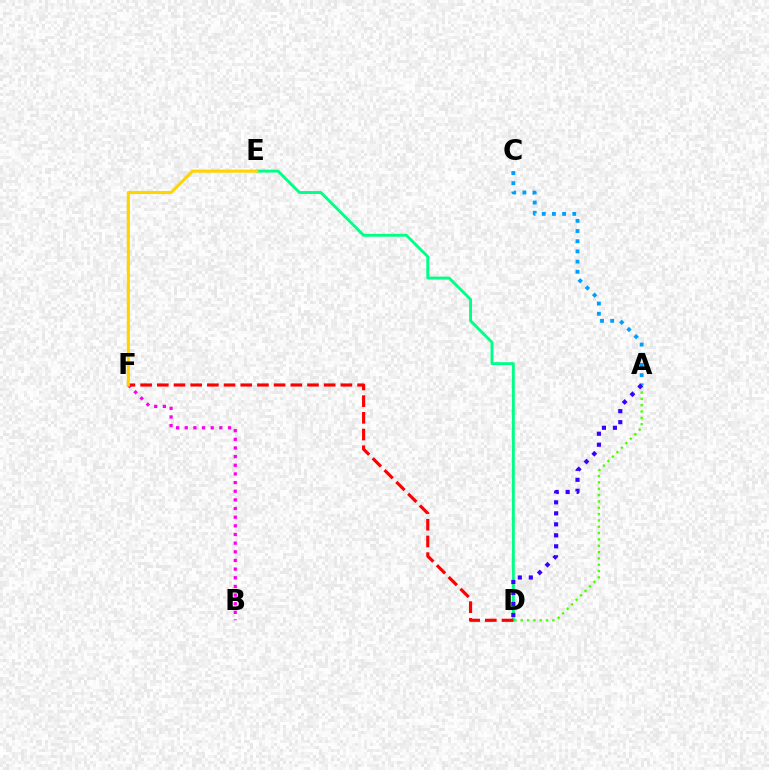{('A', 'D'): [{'color': '#4fff00', 'line_style': 'dotted', 'thickness': 1.72}, {'color': '#3700ff', 'line_style': 'dotted', 'thickness': 2.99}], ('B', 'F'): [{'color': '#ff00ed', 'line_style': 'dotted', 'thickness': 2.35}], ('D', 'E'): [{'color': '#00ff86', 'line_style': 'solid', 'thickness': 2.08}], ('D', 'F'): [{'color': '#ff0000', 'line_style': 'dashed', 'thickness': 2.27}], ('E', 'F'): [{'color': '#ffd500', 'line_style': 'solid', 'thickness': 2.24}], ('A', 'C'): [{'color': '#009eff', 'line_style': 'dotted', 'thickness': 2.77}]}